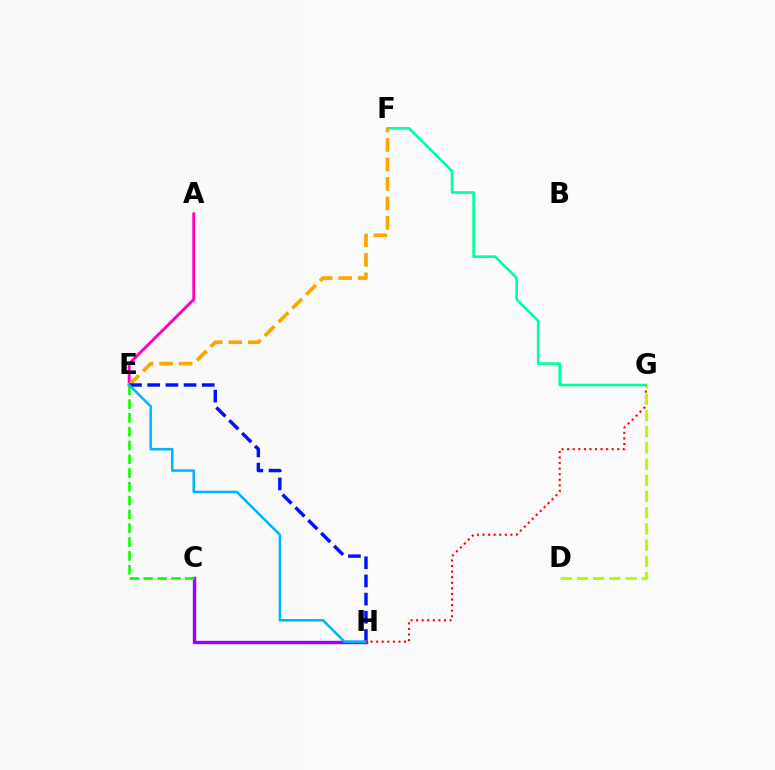{('C', 'H'): [{'color': '#9b00ff', 'line_style': 'solid', 'thickness': 2.44}], ('A', 'E'): [{'color': '#ff00bd', 'line_style': 'solid', 'thickness': 2.07}], ('F', 'G'): [{'color': '#00ff9d', 'line_style': 'solid', 'thickness': 1.89}], ('E', 'F'): [{'color': '#ffa500', 'line_style': 'dashed', 'thickness': 2.65}], ('E', 'H'): [{'color': '#0010ff', 'line_style': 'dashed', 'thickness': 2.47}, {'color': '#00b5ff', 'line_style': 'solid', 'thickness': 1.82}], ('C', 'E'): [{'color': '#08ff00', 'line_style': 'dashed', 'thickness': 1.88}], ('G', 'H'): [{'color': '#ff0000', 'line_style': 'dotted', 'thickness': 1.52}], ('D', 'G'): [{'color': '#b3ff00', 'line_style': 'dashed', 'thickness': 2.2}]}